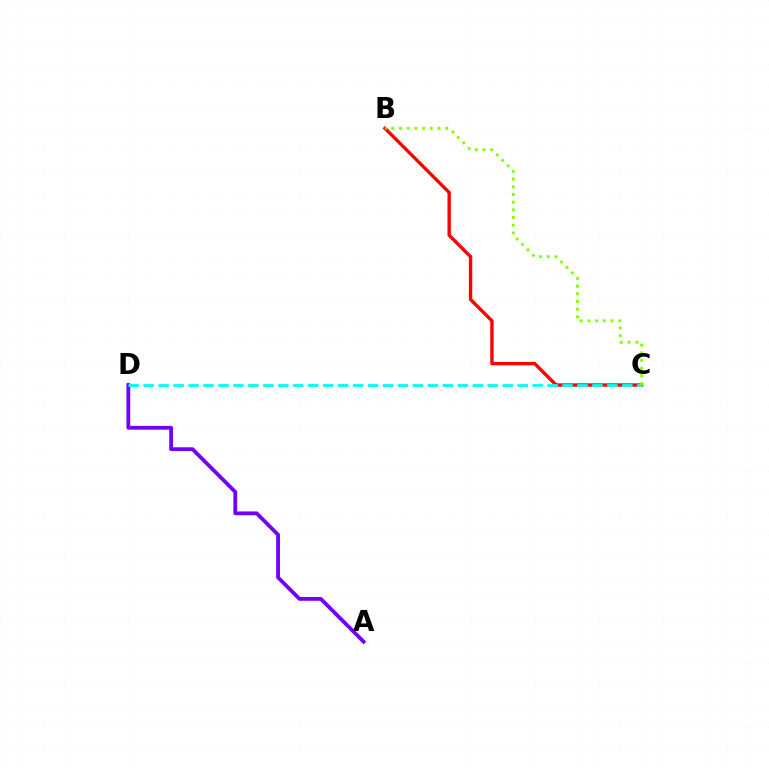{('A', 'D'): [{'color': '#7200ff', 'line_style': 'solid', 'thickness': 2.73}], ('B', 'C'): [{'color': '#ff0000', 'line_style': 'solid', 'thickness': 2.42}, {'color': '#84ff00', 'line_style': 'dotted', 'thickness': 2.09}], ('C', 'D'): [{'color': '#00fff6', 'line_style': 'dashed', 'thickness': 2.03}]}